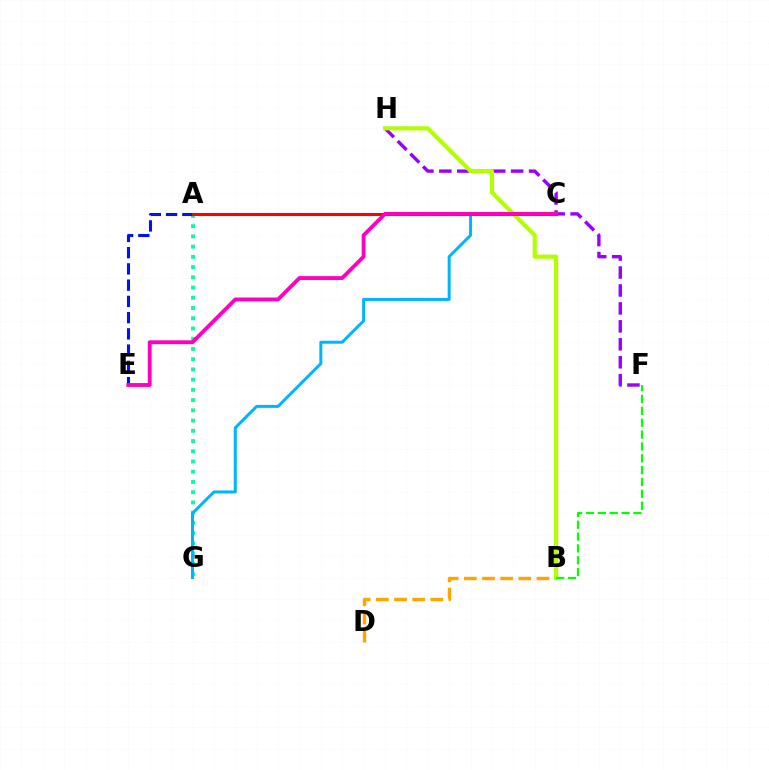{('A', 'G'): [{'color': '#00ff9d', 'line_style': 'dotted', 'thickness': 2.78}], ('C', 'G'): [{'color': '#00b5ff', 'line_style': 'solid', 'thickness': 2.15}], ('F', 'H'): [{'color': '#9b00ff', 'line_style': 'dashed', 'thickness': 2.44}], ('A', 'E'): [{'color': '#0010ff', 'line_style': 'dashed', 'thickness': 2.21}], ('B', 'D'): [{'color': '#ffa500', 'line_style': 'dashed', 'thickness': 2.47}], ('B', 'H'): [{'color': '#b3ff00', 'line_style': 'solid', 'thickness': 2.99}], ('A', 'C'): [{'color': '#ff0000', 'line_style': 'solid', 'thickness': 2.19}], ('C', 'E'): [{'color': '#ff00bd', 'line_style': 'solid', 'thickness': 2.77}], ('B', 'F'): [{'color': '#08ff00', 'line_style': 'dashed', 'thickness': 1.61}]}